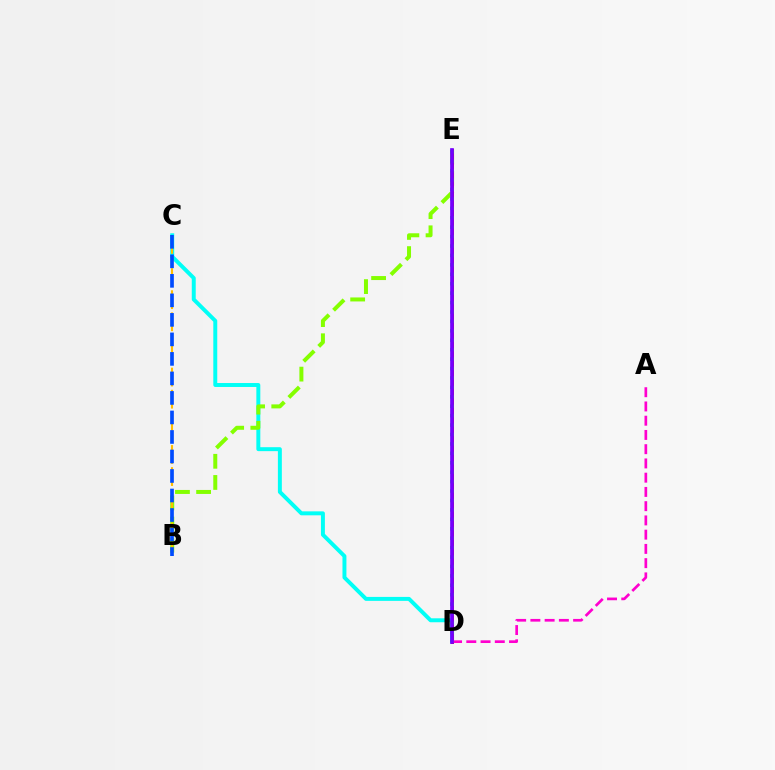{('C', 'D'): [{'color': '#00fff6', 'line_style': 'solid', 'thickness': 2.84}], ('B', 'E'): [{'color': '#84ff00', 'line_style': 'dashed', 'thickness': 2.87}], ('B', 'C'): [{'color': '#ffbd00', 'line_style': 'dashed', 'thickness': 1.5}, {'color': '#004bff', 'line_style': 'dashed', 'thickness': 2.65}], ('D', 'E'): [{'color': '#ff0000', 'line_style': 'solid', 'thickness': 2.12}, {'color': '#00ff39', 'line_style': 'dotted', 'thickness': 2.56}, {'color': '#7200ff', 'line_style': 'solid', 'thickness': 2.66}], ('A', 'D'): [{'color': '#ff00cf', 'line_style': 'dashed', 'thickness': 1.94}]}